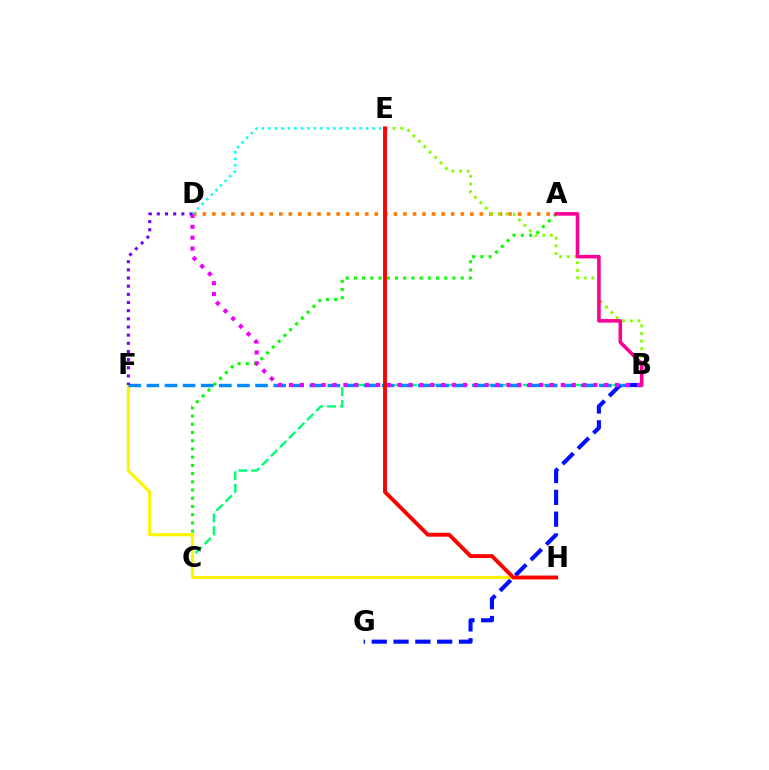{('B', 'C'): [{'color': '#00ff74', 'line_style': 'dashed', 'thickness': 1.74}], ('A', 'D'): [{'color': '#ff7c00', 'line_style': 'dotted', 'thickness': 2.6}], ('A', 'C'): [{'color': '#08ff00', 'line_style': 'dotted', 'thickness': 2.23}], ('F', 'H'): [{'color': '#fcf500', 'line_style': 'solid', 'thickness': 2.25}], ('B', 'F'): [{'color': '#008cff', 'line_style': 'dashed', 'thickness': 2.46}], ('B', 'G'): [{'color': '#0010ff', 'line_style': 'dashed', 'thickness': 2.96}], ('B', 'D'): [{'color': '#ee00ff', 'line_style': 'dotted', 'thickness': 2.95}], ('D', 'E'): [{'color': '#00fff6', 'line_style': 'dotted', 'thickness': 1.77}], ('B', 'E'): [{'color': '#84ff00', 'line_style': 'dotted', 'thickness': 2.08}], ('D', 'F'): [{'color': '#7200ff', 'line_style': 'dotted', 'thickness': 2.22}], ('A', 'B'): [{'color': '#ff0094', 'line_style': 'solid', 'thickness': 2.57}], ('E', 'H'): [{'color': '#ff0000', 'line_style': 'solid', 'thickness': 2.8}]}